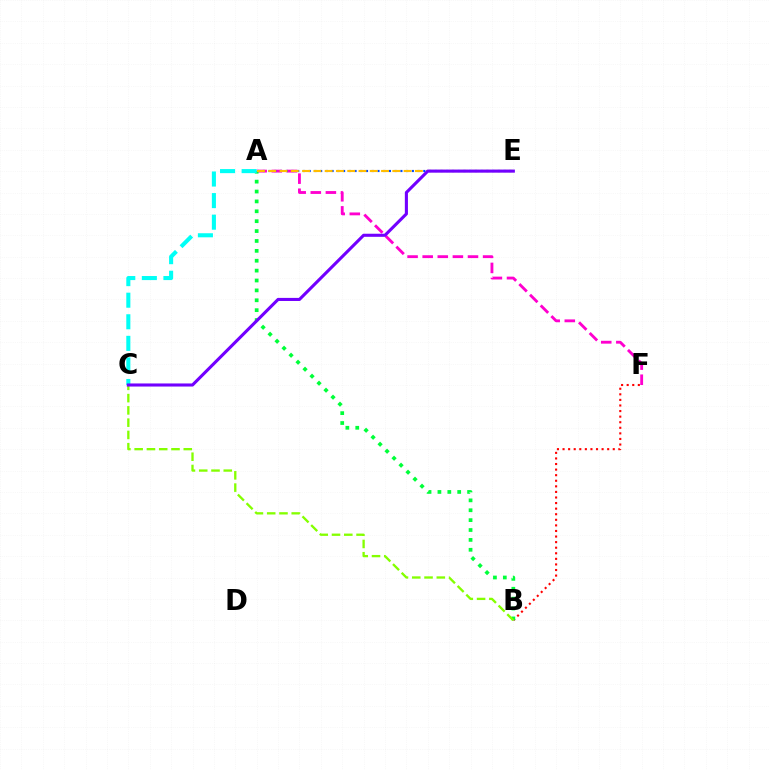{('B', 'F'): [{'color': '#ff0000', 'line_style': 'dotted', 'thickness': 1.52}], ('A', 'F'): [{'color': '#ff00cf', 'line_style': 'dashed', 'thickness': 2.05}], ('A', 'E'): [{'color': '#004bff', 'line_style': 'dotted', 'thickness': 1.56}, {'color': '#ffbd00', 'line_style': 'dashed', 'thickness': 1.53}], ('A', 'B'): [{'color': '#00ff39', 'line_style': 'dotted', 'thickness': 2.69}], ('A', 'C'): [{'color': '#00fff6', 'line_style': 'dashed', 'thickness': 2.93}], ('B', 'C'): [{'color': '#84ff00', 'line_style': 'dashed', 'thickness': 1.67}], ('C', 'E'): [{'color': '#7200ff', 'line_style': 'solid', 'thickness': 2.22}]}